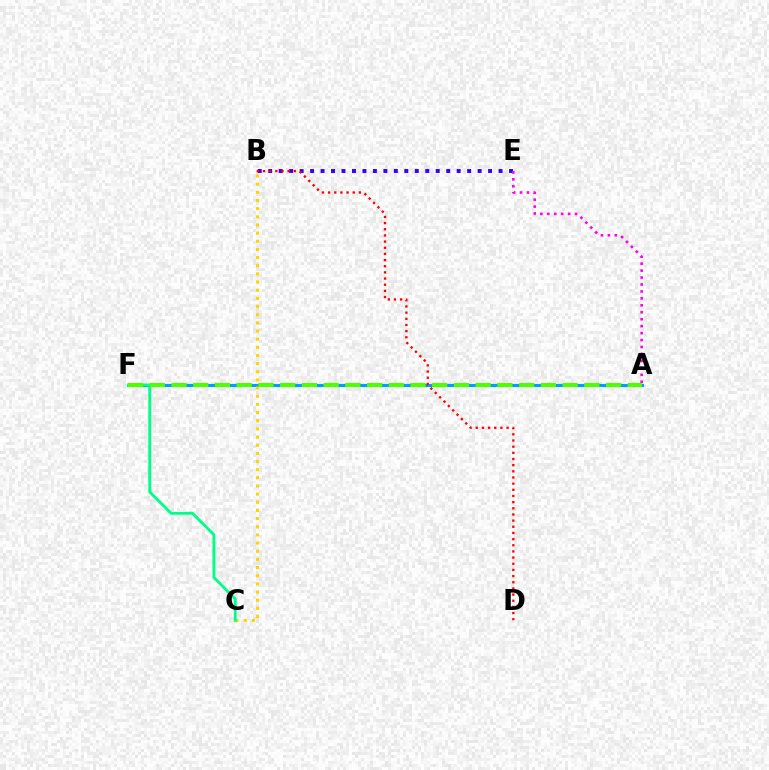{('B', 'E'): [{'color': '#3700ff', 'line_style': 'dotted', 'thickness': 2.84}], ('A', 'F'): [{'color': '#009eff', 'line_style': 'solid', 'thickness': 2.25}, {'color': '#4fff00', 'line_style': 'dashed', 'thickness': 2.95}], ('B', 'C'): [{'color': '#ffd500', 'line_style': 'dotted', 'thickness': 2.22}], ('C', 'F'): [{'color': '#00ff86', 'line_style': 'solid', 'thickness': 2.05}], ('A', 'E'): [{'color': '#ff00ed', 'line_style': 'dotted', 'thickness': 1.89}], ('B', 'D'): [{'color': '#ff0000', 'line_style': 'dotted', 'thickness': 1.67}]}